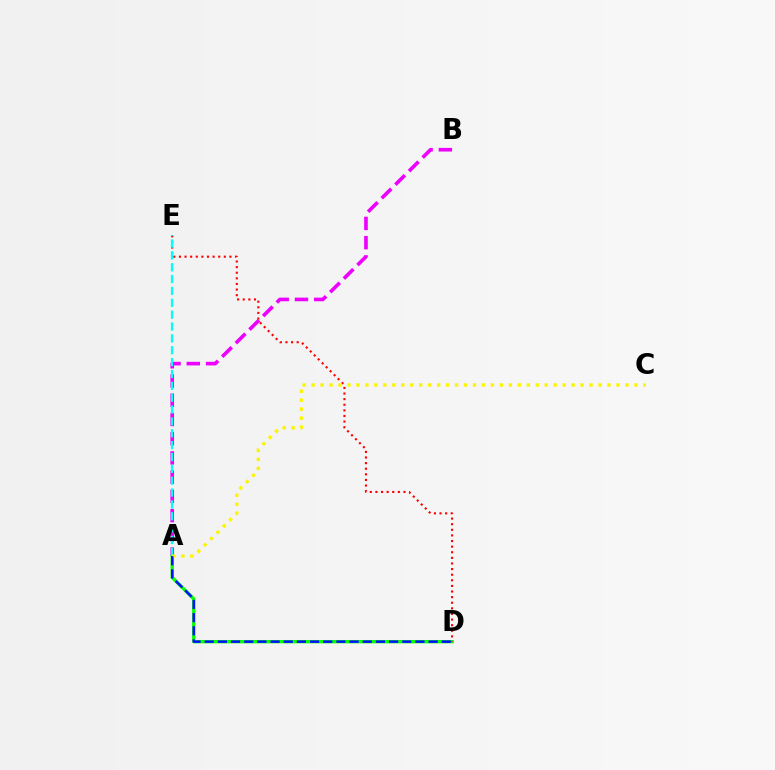{('A', 'B'): [{'color': '#ee00ff', 'line_style': 'dashed', 'thickness': 2.61}], ('A', 'D'): [{'color': '#08ff00', 'line_style': 'solid', 'thickness': 2.41}, {'color': '#0010ff', 'line_style': 'dashed', 'thickness': 1.79}], ('D', 'E'): [{'color': '#ff0000', 'line_style': 'dotted', 'thickness': 1.52}], ('A', 'E'): [{'color': '#00fff6', 'line_style': 'dashed', 'thickness': 1.61}], ('A', 'C'): [{'color': '#fcf500', 'line_style': 'dotted', 'thickness': 2.44}]}